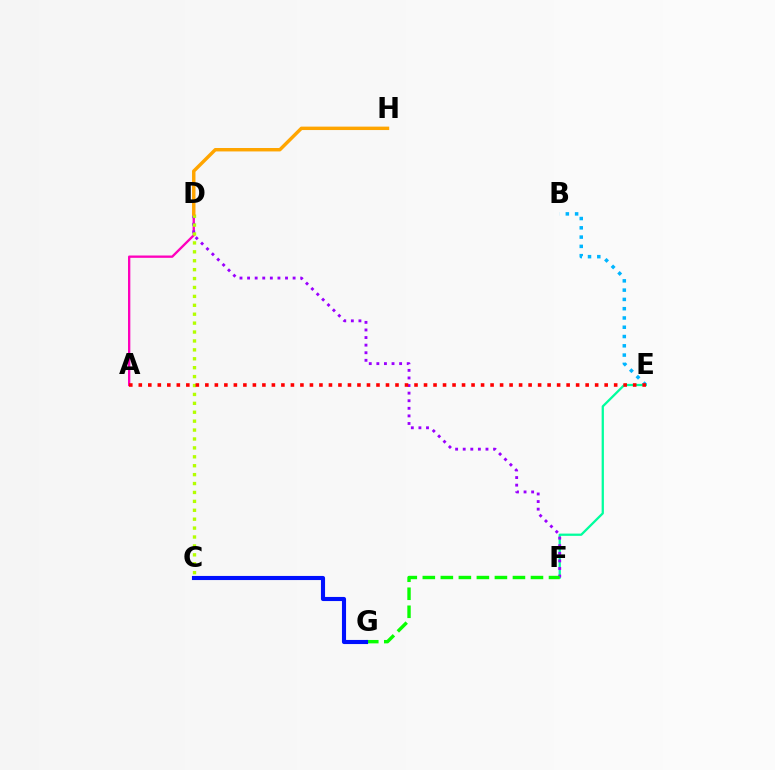{('A', 'D'): [{'color': '#ff00bd', 'line_style': 'solid', 'thickness': 1.67}], ('E', 'F'): [{'color': '#00ff9d', 'line_style': 'solid', 'thickness': 1.64}], ('D', 'F'): [{'color': '#9b00ff', 'line_style': 'dotted', 'thickness': 2.06}], ('C', 'D'): [{'color': '#b3ff00', 'line_style': 'dotted', 'thickness': 2.42}], ('B', 'E'): [{'color': '#00b5ff', 'line_style': 'dotted', 'thickness': 2.52}], ('F', 'G'): [{'color': '#08ff00', 'line_style': 'dashed', 'thickness': 2.45}], ('A', 'E'): [{'color': '#ff0000', 'line_style': 'dotted', 'thickness': 2.58}], ('D', 'H'): [{'color': '#ffa500', 'line_style': 'solid', 'thickness': 2.47}], ('C', 'G'): [{'color': '#0010ff', 'line_style': 'solid', 'thickness': 2.96}]}